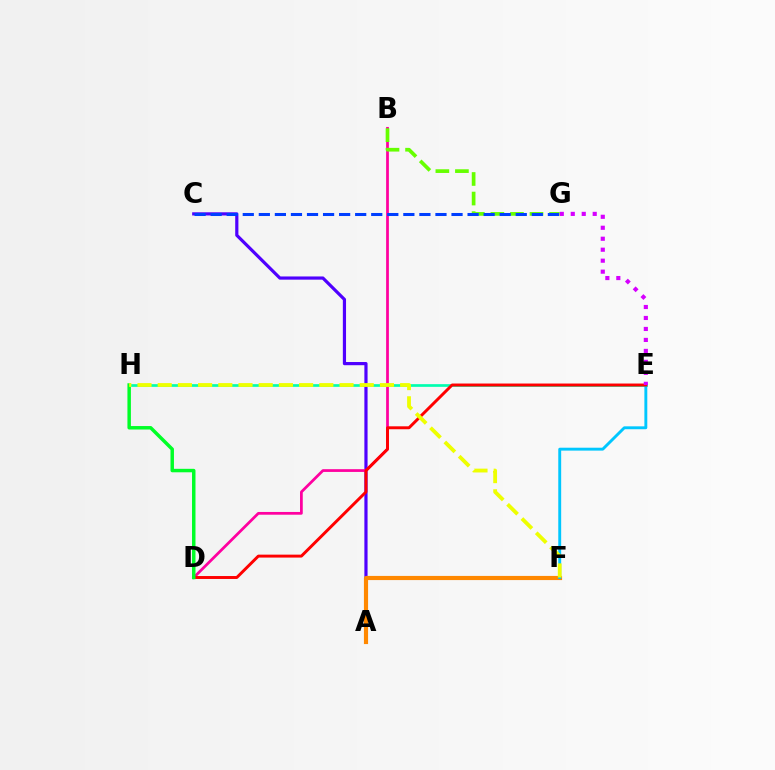{('E', 'H'): [{'color': '#00ffaf', 'line_style': 'solid', 'thickness': 1.93}], ('A', 'C'): [{'color': '#4f00ff', 'line_style': 'solid', 'thickness': 2.3}], ('B', 'D'): [{'color': '#ff00a0', 'line_style': 'solid', 'thickness': 1.98}], ('A', 'F'): [{'color': '#ff8800', 'line_style': 'solid', 'thickness': 2.99}], ('E', 'F'): [{'color': '#00c7ff', 'line_style': 'solid', 'thickness': 2.09}], ('B', 'G'): [{'color': '#66ff00', 'line_style': 'dashed', 'thickness': 2.66}], ('D', 'E'): [{'color': '#ff0000', 'line_style': 'solid', 'thickness': 2.12}], ('C', 'G'): [{'color': '#003fff', 'line_style': 'dashed', 'thickness': 2.18}], ('E', 'G'): [{'color': '#d600ff', 'line_style': 'dotted', 'thickness': 2.98}], ('D', 'H'): [{'color': '#00ff27', 'line_style': 'solid', 'thickness': 2.5}], ('F', 'H'): [{'color': '#eeff00', 'line_style': 'dashed', 'thickness': 2.74}]}